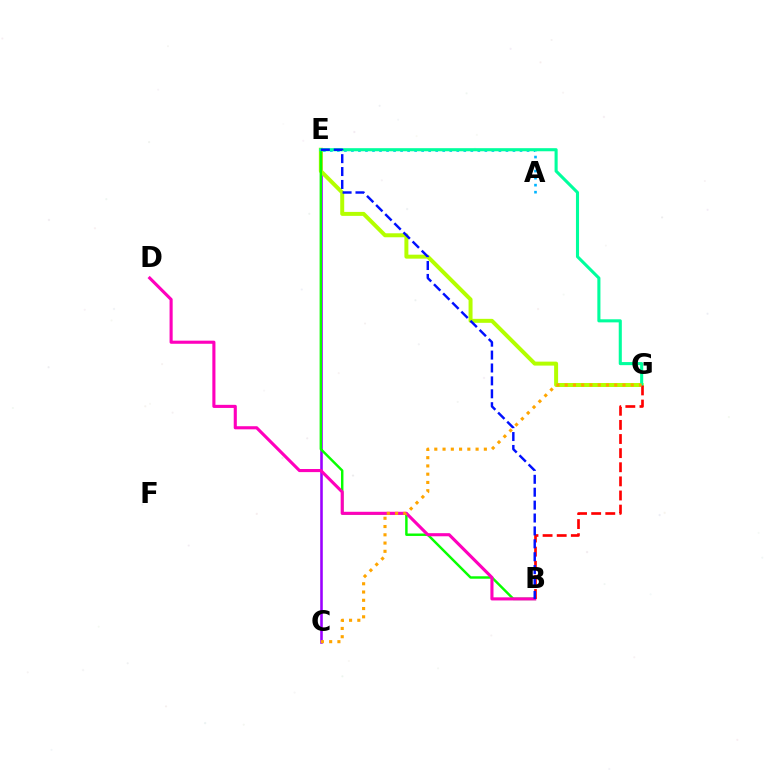{('C', 'E'): [{'color': '#9b00ff', 'line_style': 'solid', 'thickness': 1.85}], ('E', 'G'): [{'color': '#b3ff00', 'line_style': 'solid', 'thickness': 2.86}, {'color': '#00ff9d', 'line_style': 'solid', 'thickness': 2.22}], ('B', 'E'): [{'color': '#08ff00', 'line_style': 'solid', 'thickness': 1.76}, {'color': '#0010ff', 'line_style': 'dashed', 'thickness': 1.75}], ('B', 'D'): [{'color': '#ff00bd', 'line_style': 'solid', 'thickness': 2.24}], ('A', 'E'): [{'color': '#00b5ff', 'line_style': 'dotted', 'thickness': 1.91}], ('B', 'G'): [{'color': '#ff0000', 'line_style': 'dashed', 'thickness': 1.92}], ('C', 'G'): [{'color': '#ffa500', 'line_style': 'dotted', 'thickness': 2.24}]}